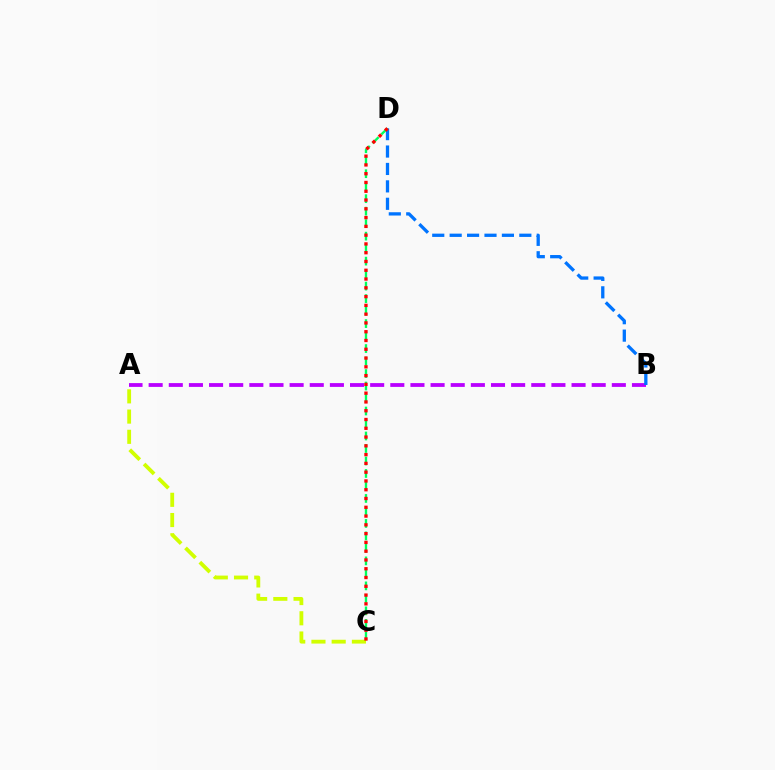{('A', 'B'): [{'color': '#b900ff', 'line_style': 'dashed', 'thickness': 2.74}], ('B', 'D'): [{'color': '#0074ff', 'line_style': 'dashed', 'thickness': 2.37}], ('C', 'D'): [{'color': '#00ff5c', 'line_style': 'dashed', 'thickness': 1.7}, {'color': '#ff0000', 'line_style': 'dotted', 'thickness': 2.39}], ('A', 'C'): [{'color': '#d1ff00', 'line_style': 'dashed', 'thickness': 2.75}]}